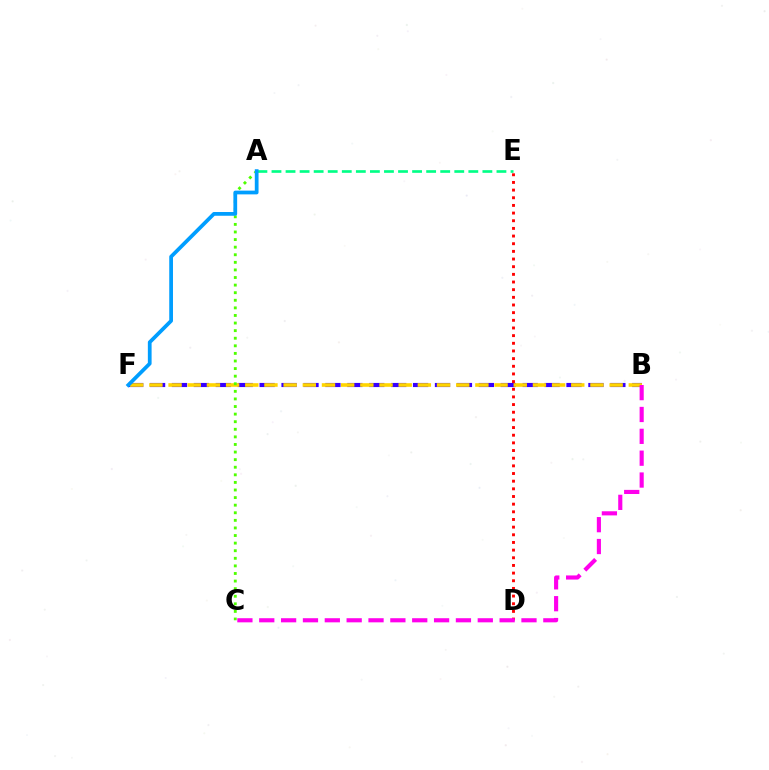{('B', 'F'): [{'color': '#3700ff', 'line_style': 'dashed', 'thickness': 2.98}, {'color': '#ffd500', 'line_style': 'dashed', 'thickness': 2.61}], ('A', 'C'): [{'color': '#4fff00', 'line_style': 'dotted', 'thickness': 2.06}], ('D', 'E'): [{'color': '#ff0000', 'line_style': 'dotted', 'thickness': 2.08}], ('A', 'E'): [{'color': '#00ff86', 'line_style': 'dashed', 'thickness': 1.91}], ('A', 'F'): [{'color': '#009eff', 'line_style': 'solid', 'thickness': 2.7}], ('B', 'C'): [{'color': '#ff00ed', 'line_style': 'dashed', 'thickness': 2.97}]}